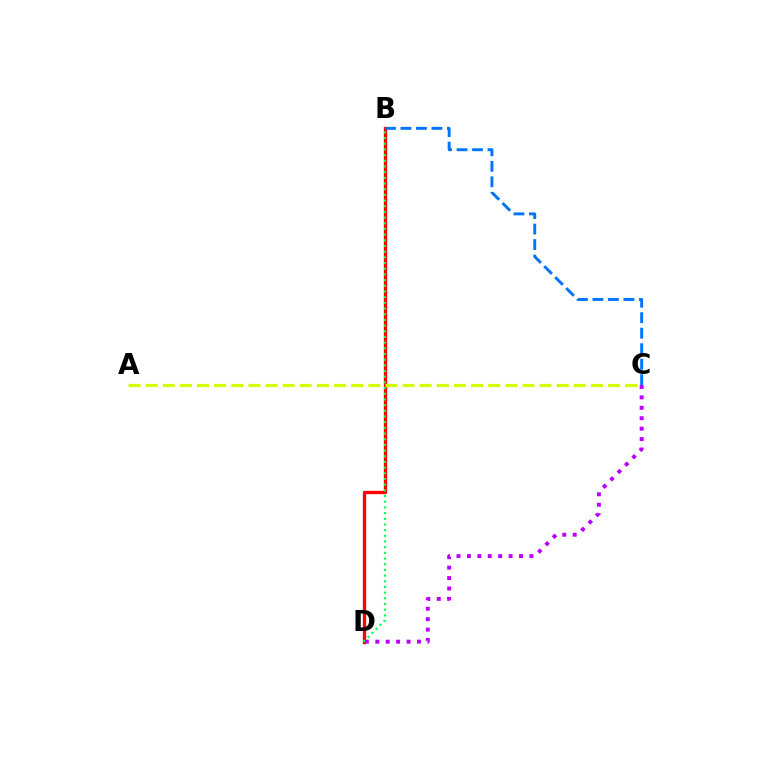{('B', 'D'): [{'color': '#ff0000', 'line_style': 'solid', 'thickness': 2.39}, {'color': '#00ff5c', 'line_style': 'dotted', 'thickness': 1.54}], ('A', 'C'): [{'color': '#d1ff00', 'line_style': 'dashed', 'thickness': 2.33}], ('C', 'D'): [{'color': '#b900ff', 'line_style': 'dotted', 'thickness': 2.83}], ('B', 'C'): [{'color': '#0074ff', 'line_style': 'dashed', 'thickness': 2.11}]}